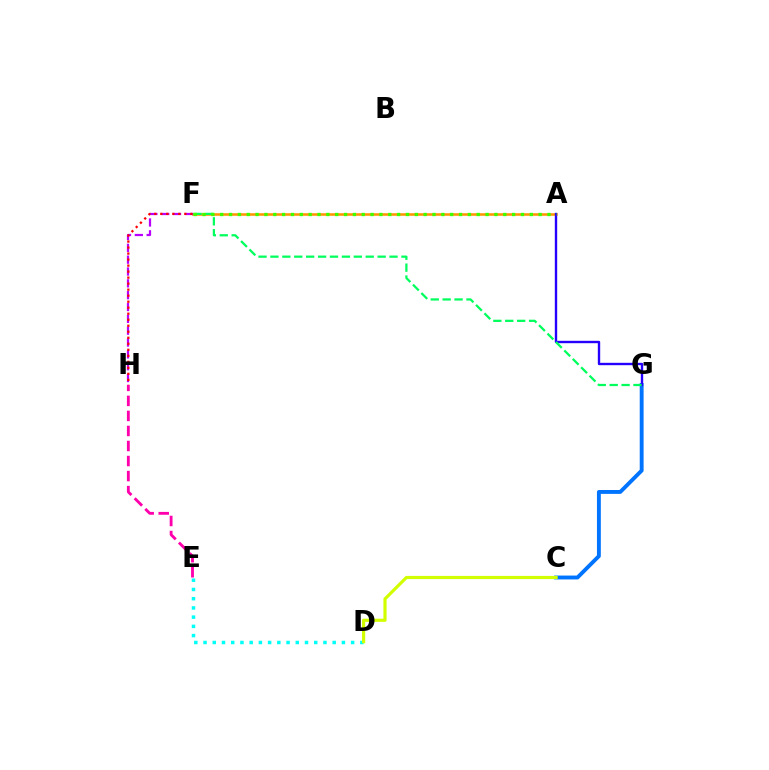{('A', 'F'): [{'color': '#ff9400', 'line_style': 'solid', 'thickness': 1.83}, {'color': '#3dff00', 'line_style': 'dotted', 'thickness': 2.4}], ('D', 'E'): [{'color': '#00fff6', 'line_style': 'dotted', 'thickness': 2.51}], ('E', 'H'): [{'color': '#ff00ac', 'line_style': 'dashed', 'thickness': 2.04}], ('C', 'G'): [{'color': '#0074ff', 'line_style': 'solid', 'thickness': 2.79}], ('F', 'H'): [{'color': '#b900ff', 'line_style': 'dashed', 'thickness': 1.61}, {'color': '#ff0000', 'line_style': 'dotted', 'thickness': 1.63}], ('A', 'G'): [{'color': '#2500ff', 'line_style': 'solid', 'thickness': 1.71}], ('F', 'G'): [{'color': '#00ff5c', 'line_style': 'dashed', 'thickness': 1.62}], ('C', 'D'): [{'color': '#d1ff00', 'line_style': 'solid', 'thickness': 2.28}]}